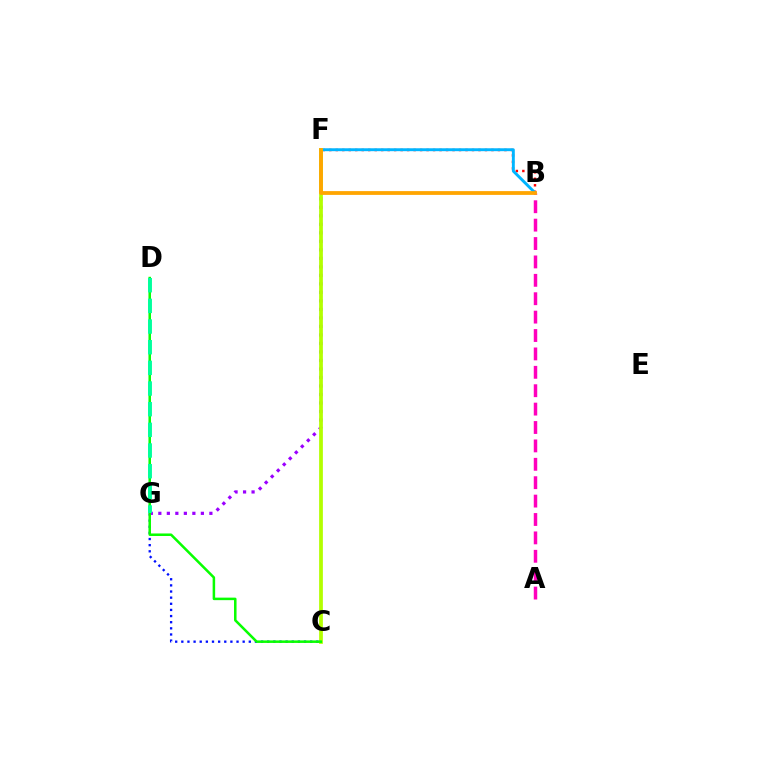{('F', 'G'): [{'color': '#9b00ff', 'line_style': 'dotted', 'thickness': 2.31}], ('C', 'G'): [{'color': '#0010ff', 'line_style': 'dotted', 'thickness': 1.67}], ('B', 'F'): [{'color': '#ff0000', 'line_style': 'dotted', 'thickness': 1.76}, {'color': '#00b5ff', 'line_style': 'solid', 'thickness': 2.09}, {'color': '#ffa500', 'line_style': 'solid', 'thickness': 2.72}], ('C', 'F'): [{'color': '#b3ff00', 'line_style': 'solid', 'thickness': 2.7}], ('C', 'D'): [{'color': '#08ff00', 'line_style': 'solid', 'thickness': 1.81}], ('A', 'B'): [{'color': '#ff00bd', 'line_style': 'dashed', 'thickness': 2.5}], ('D', 'G'): [{'color': '#00ff9d', 'line_style': 'dashed', 'thickness': 2.81}]}